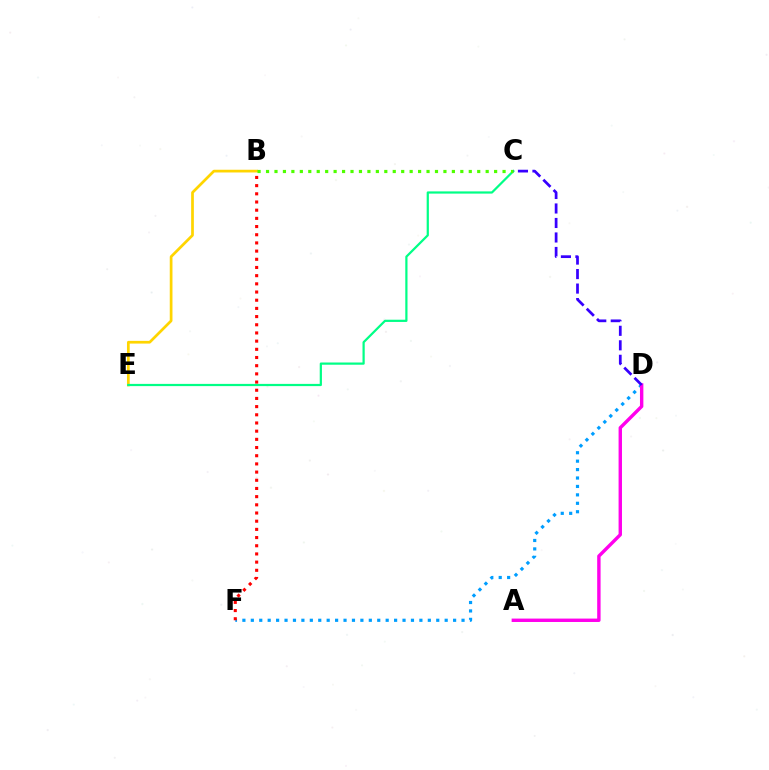{('D', 'F'): [{'color': '#009eff', 'line_style': 'dotted', 'thickness': 2.29}], ('B', 'E'): [{'color': '#ffd500', 'line_style': 'solid', 'thickness': 1.96}], ('C', 'E'): [{'color': '#00ff86', 'line_style': 'solid', 'thickness': 1.6}], ('B', 'F'): [{'color': '#ff0000', 'line_style': 'dotted', 'thickness': 2.22}], ('A', 'D'): [{'color': '#ff00ed', 'line_style': 'solid', 'thickness': 2.45}], ('B', 'C'): [{'color': '#4fff00', 'line_style': 'dotted', 'thickness': 2.3}], ('C', 'D'): [{'color': '#3700ff', 'line_style': 'dashed', 'thickness': 1.97}]}